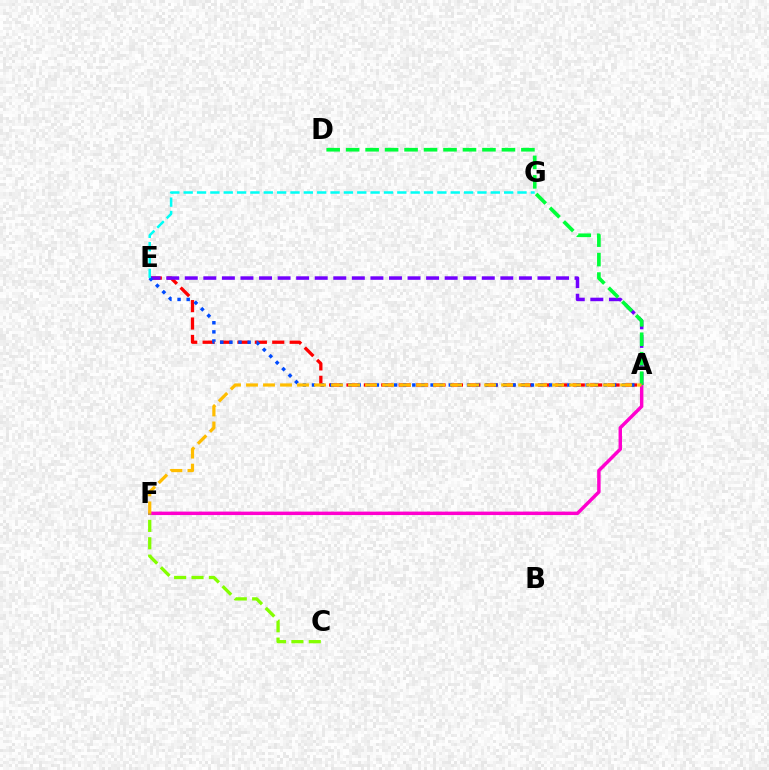{('A', 'E'): [{'color': '#ff0000', 'line_style': 'dashed', 'thickness': 2.37}, {'color': '#7200ff', 'line_style': 'dashed', 'thickness': 2.52}, {'color': '#004bff', 'line_style': 'dotted', 'thickness': 2.48}], ('A', 'F'): [{'color': '#ff00cf', 'line_style': 'solid', 'thickness': 2.48}, {'color': '#ffbd00', 'line_style': 'dashed', 'thickness': 2.31}], ('A', 'D'): [{'color': '#00ff39', 'line_style': 'dashed', 'thickness': 2.65}], ('E', 'G'): [{'color': '#00fff6', 'line_style': 'dashed', 'thickness': 1.81}], ('C', 'F'): [{'color': '#84ff00', 'line_style': 'dashed', 'thickness': 2.36}]}